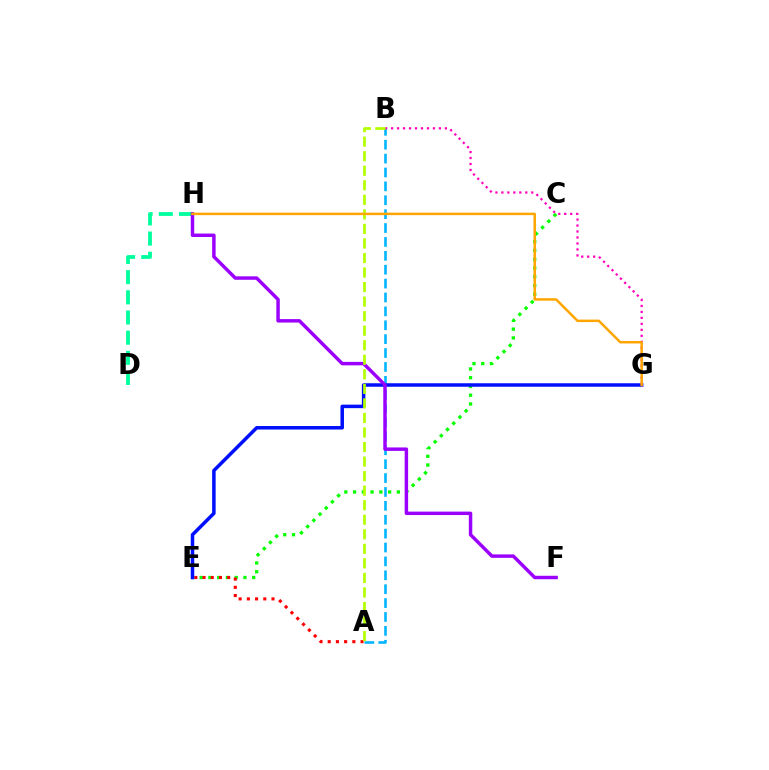{('C', 'E'): [{'color': '#08ff00', 'line_style': 'dotted', 'thickness': 2.38}], ('A', 'E'): [{'color': '#ff0000', 'line_style': 'dotted', 'thickness': 2.23}], ('A', 'B'): [{'color': '#00b5ff', 'line_style': 'dashed', 'thickness': 1.89}, {'color': '#b3ff00', 'line_style': 'dashed', 'thickness': 1.98}], ('E', 'G'): [{'color': '#0010ff', 'line_style': 'solid', 'thickness': 2.52}], ('D', 'H'): [{'color': '#00ff9d', 'line_style': 'dashed', 'thickness': 2.74}], ('B', 'G'): [{'color': '#ff00bd', 'line_style': 'dotted', 'thickness': 1.62}], ('F', 'H'): [{'color': '#9b00ff', 'line_style': 'solid', 'thickness': 2.49}], ('G', 'H'): [{'color': '#ffa500', 'line_style': 'solid', 'thickness': 1.79}]}